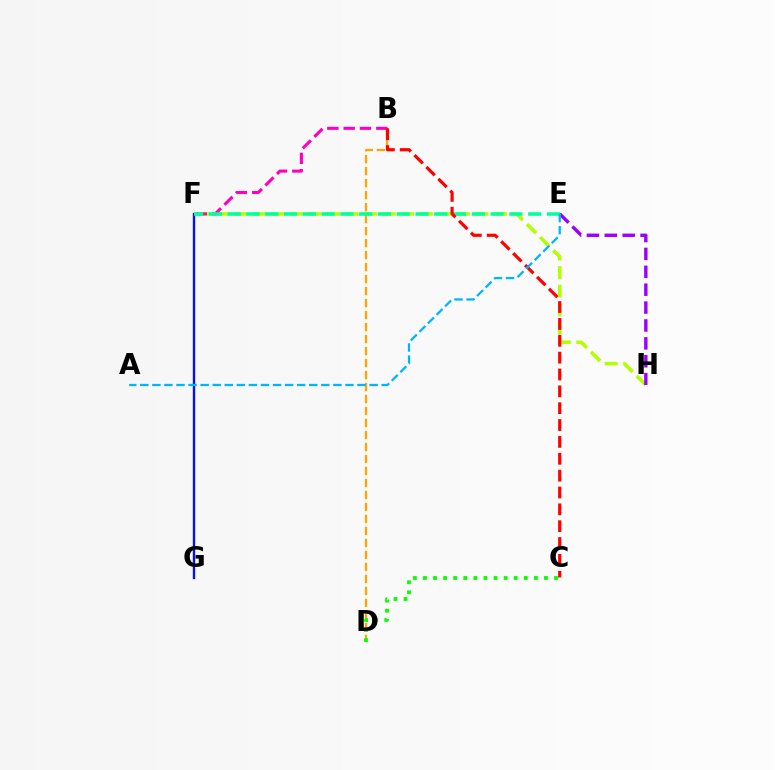{('F', 'H'): [{'color': '#b3ff00', 'line_style': 'dashed', 'thickness': 2.52}], ('B', 'D'): [{'color': '#ffa500', 'line_style': 'dashed', 'thickness': 1.63}], ('F', 'G'): [{'color': '#0010ff', 'line_style': 'solid', 'thickness': 1.7}], ('B', 'F'): [{'color': '#ff00bd', 'line_style': 'dashed', 'thickness': 2.22}], ('C', 'D'): [{'color': '#08ff00', 'line_style': 'dotted', 'thickness': 2.74}], ('E', 'H'): [{'color': '#9b00ff', 'line_style': 'dashed', 'thickness': 2.43}], ('E', 'F'): [{'color': '#00ff9d', 'line_style': 'dashed', 'thickness': 2.55}], ('B', 'C'): [{'color': '#ff0000', 'line_style': 'dashed', 'thickness': 2.29}], ('A', 'E'): [{'color': '#00b5ff', 'line_style': 'dashed', 'thickness': 1.64}]}